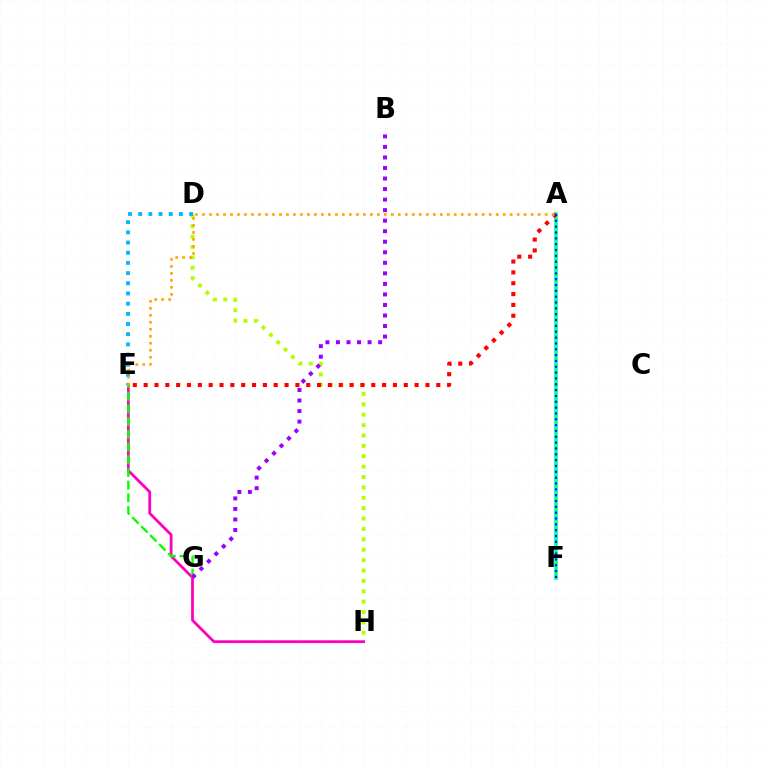{('A', 'F'): [{'color': '#00ff9d', 'line_style': 'solid', 'thickness': 2.61}, {'color': '#0010ff', 'line_style': 'dotted', 'thickness': 1.59}], ('D', 'H'): [{'color': '#b3ff00', 'line_style': 'dotted', 'thickness': 2.82}], ('A', 'E'): [{'color': '#ff0000', 'line_style': 'dotted', 'thickness': 2.94}, {'color': '#ffa500', 'line_style': 'dotted', 'thickness': 1.9}], ('E', 'H'): [{'color': '#ff00bd', 'line_style': 'solid', 'thickness': 2.0}], ('D', 'E'): [{'color': '#00b5ff', 'line_style': 'dotted', 'thickness': 2.77}], ('E', 'G'): [{'color': '#08ff00', 'line_style': 'dashed', 'thickness': 1.73}], ('B', 'G'): [{'color': '#9b00ff', 'line_style': 'dotted', 'thickness': 2.86}]}